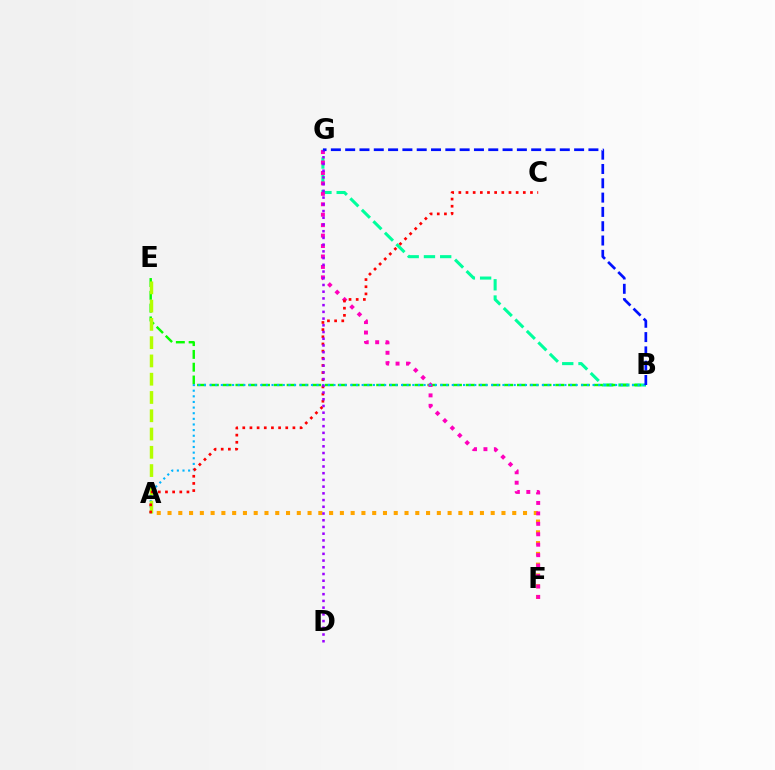{('A', 'F'): [{'color': '#ffa500', 'line_style': 'dotted', 'thickness': 2.93}], ('B', 'G'): [{'color': '#00ff9d', 'line_style': 'dashed', 'thickness': 2.21}, {'color': '#0010ff', 'line_style': 'dashed', 'thickness': 1.94}], ('B', 'E'): [{'color': '#08ff00', 'line_style': 'dashed', 'thickness': 1.74}], ('F', 'G'): [{'color': '#ff00bd', 'line_style': 'dotted', 'thickness': 2.84}], ('A', 'B'): [{'color': '#00b5ff', 'line_style': 'dotted', 'thickness': 1.53}], ('A', 'E'): [{'color': '#b3ff00', 'line_style': 'dashed', 'thickness': 2.48}], ('A', 'C'): [{'color': '#ff0000', 'line_style': 'dotted', 'thickness': 1.95}], ('D', 'G'): [{'color': '#9b00ff', 'line_style': 'dotted', 'thickness': 1.83}]}